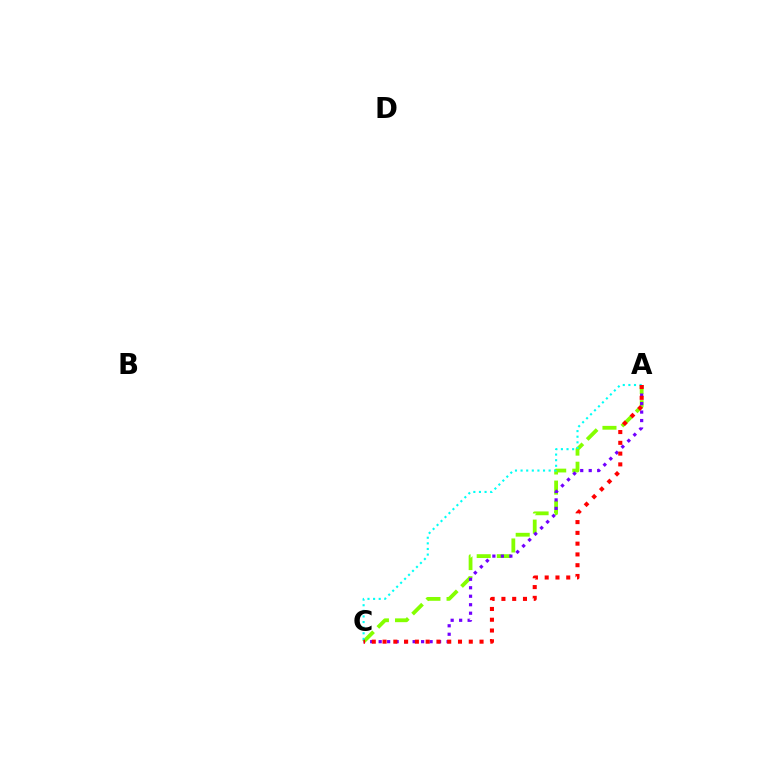{('A', 'C'): [{'color': '#84ff00', 'line_style': 'dashed', 'thickness': 2.73}, {'color': '#7200ff', 'line_style': 'dotted', 'thickness': 2.31}, {'color': '#00fff6', 'line_style': 'dotted', 'thickness': 1.52}, {'color': '#ff0000', 'line_style': 'dotted', 'thickness': 2.93}]}